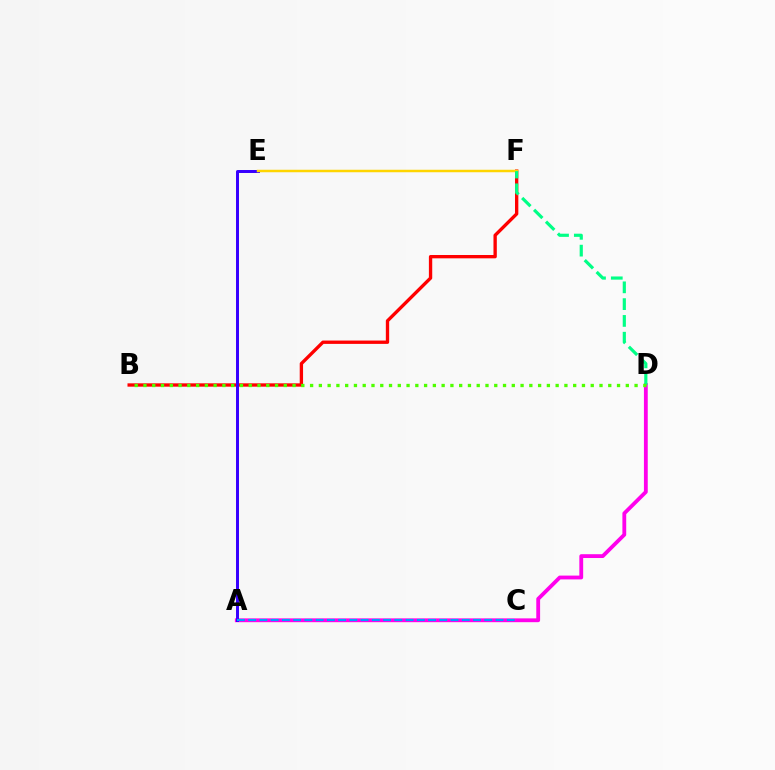{('A', 'D'): [{'color': '#ff00ed', 'line_style': 'solid', 'thickness': 2.75}], ('B', 'F'): [{'color': '#ff0000', 'line_style': 'solid', 'thickness': 2.4}], ('A', 'E'): [{'color': '#3700ff', 'line_style': 'solid', 'thickness': 2.15}], ('E', 'F'): [{'color': '#ffd500', 'line_style': 'solid', 'thickness': 1.79}], ('A', 'C'): [{'color': '#009eff', 'line_style': 'dashed', 'thickness': 1.53}], ('D', 'F'): [{'color': '#00ff86', 'line_style': 'dashed', 'thickness': 2.28}], ('B', 'D'): [{'color': '#4fff00', 'line_style': 'dotted', 'thickness': 2.38}]}